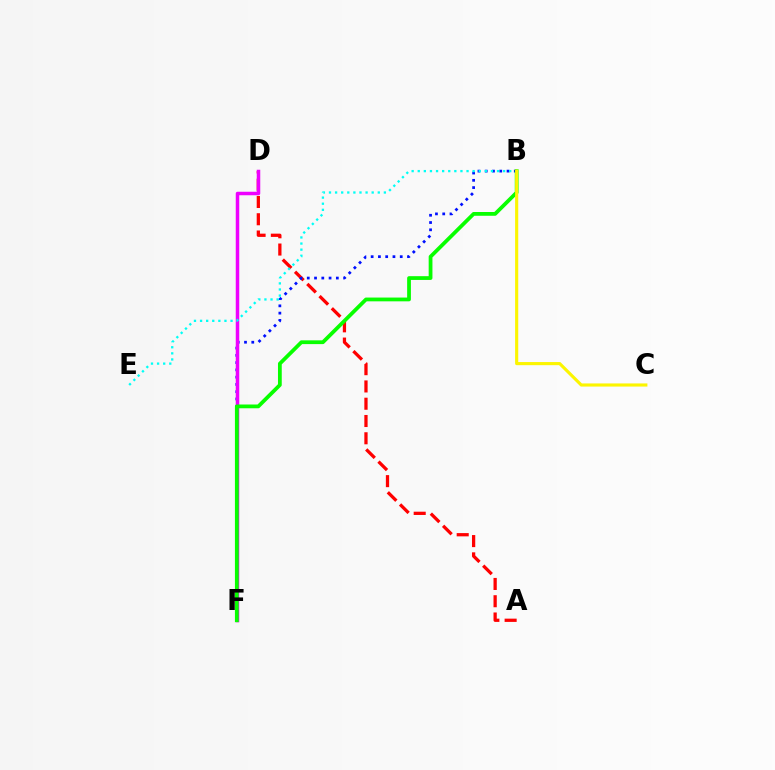{('A', 'D'): [{'color': '#ff0000', 'line_style': 'dashed', 'thickness': 2.35}], ('B', 'F'): [{'color': '#0010ff', 'line_style': 'dotted', 'thickness': 1.98}, {'color': '#08ff00', 'line_style': 'solid', 'thickness': 2.71}], ('D', 'F'): [{'color': '#ee00ff', 'line_style': 'solid', 'thickness': 2.52}], ('B', 'E'): [{'color': '#00fff6', 'line_style': 'dotted', 'thickness': 1.66}], ('B', 'C'): [{'color': '#fcf500', 'line_style': 'solid', 'thickness': 2.25}]}